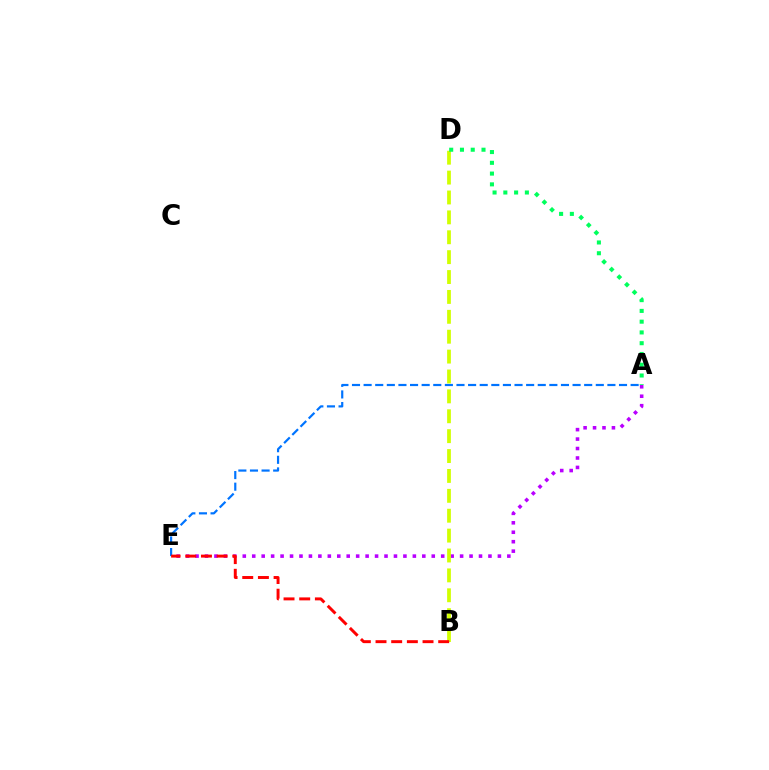{('A', 'E'): [{'color': '#0074ff', 'line_style': 'dashed', 'thickness': 1.58}, {'color': '#b900ff', 'line_style': 'dotted', 'thickness': 2.57}], ('B', 'D'): [{'color': '#d1ff00', 'line_style': 'dashed', 'thickness': 2.7}], ('B', 'E'): [{'color': '#ff0000', 'line_style': 'dashed', 'thickness': 2.13}], ('A', 'D'): [{'color': '#00ff5c', 'line_style': 'dotted', 'thickness': 2.93}]}